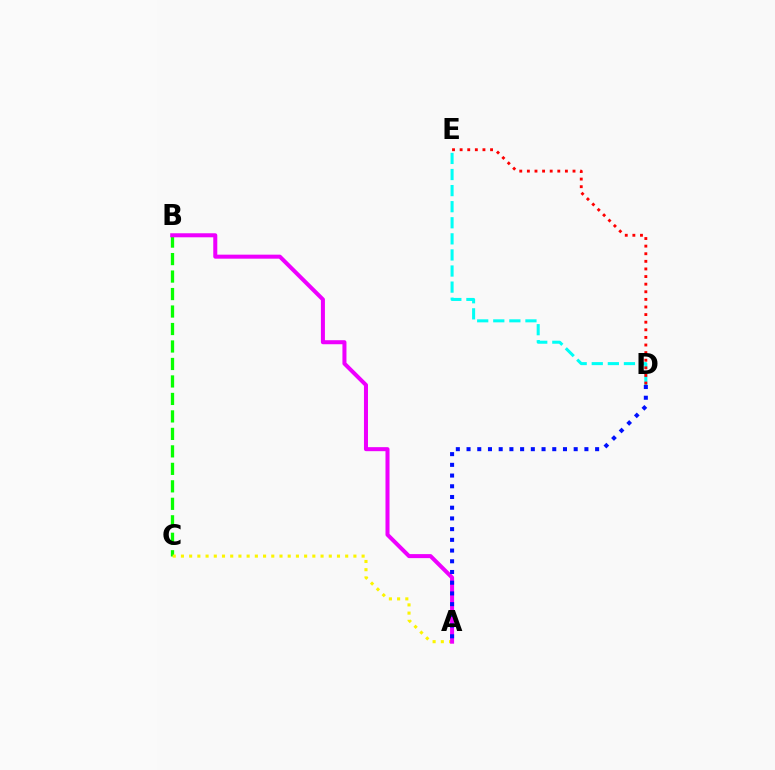{('B', 'C'): [{'color': '#08ff00', 'line_style': 'dashed', 'thickness': 2.37}], ('D', 'E'): [{'color': '#00fff6', 'line_style': 'dashed', 'thickness': 2.19}, {'color': '#ff0000', 'line_style': 'dotted', 'thickness': 2.07}], ('A', 'C'): [{'color': '#fcf500', 'line_style': 'dotted', 'thickness': 2.23}], ('A', 'B'): [{'color': '#ee00ff', 'line_style': 'solid', 'thickness': 2.9}], ('A', 'D'): [{'color': '#0010ff', 'line_style': 'dotted', 'thickness': 2.91}]}